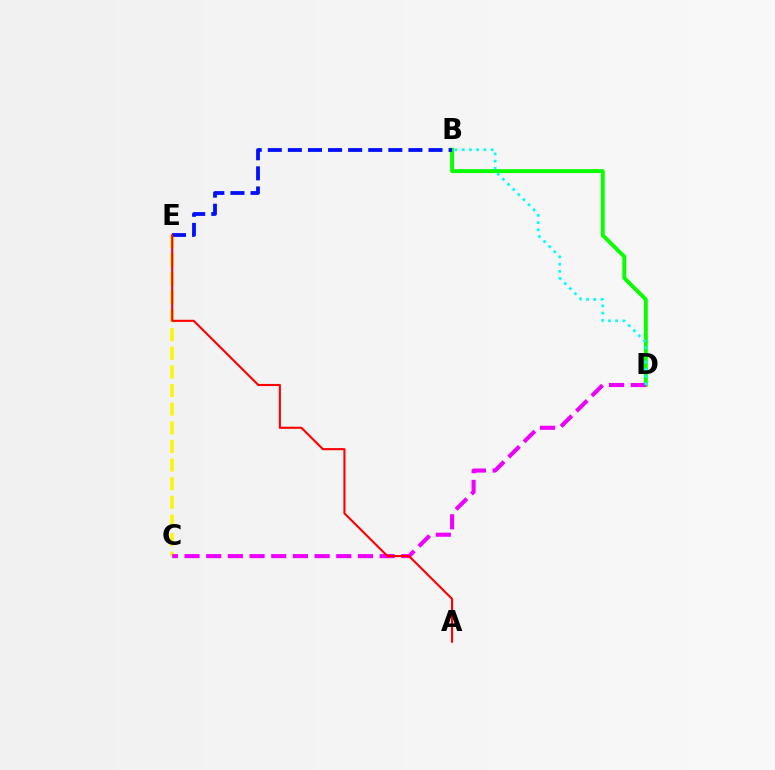{('C', 'E'): [{'color': '#fcf500', 'line_style': 'dashed', 'thickness': 2.53}], ('B', 'D'): [{'color': '#08ff00', 'line_style': 'solid', 'thickness': 2.82}, {'color': '#00fff6', 'line_style': 'dotted', 'thickness': 1.96}], ('C', 'D'): [{'color': '#ee00ff', 'line_style': 'dashed', 'thickness': 2.94}], ('B', 'E'): [{'color': '#0010ff', 'line_style': 'dashed', 'thickness': 2.73}], ('A', 'E'): [{'color': '#ff0000', 'line_style': 'solid', 'thickness': 1.52}]}